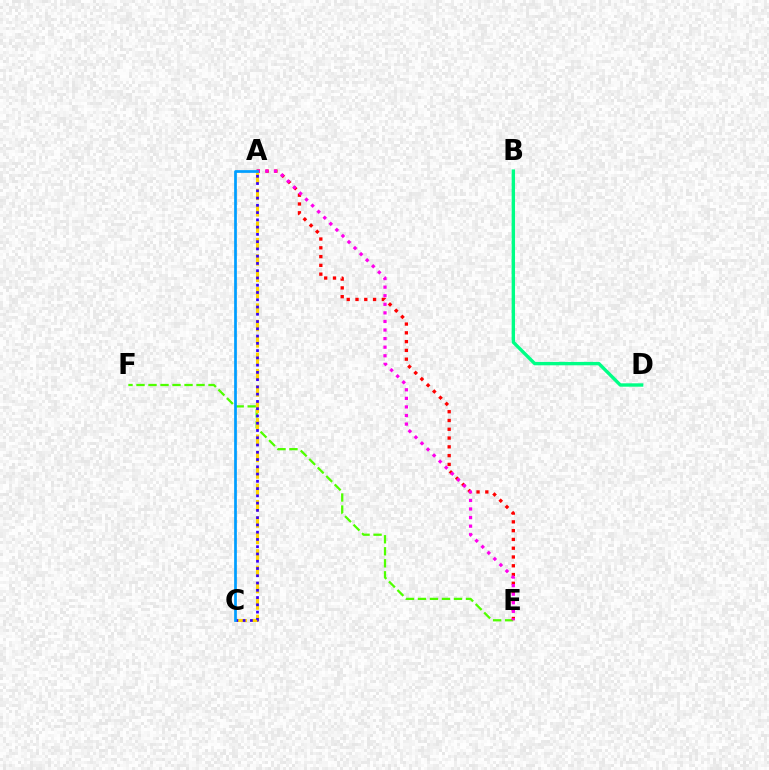{('E', 'F'): [{'color': '#4fff00', 'line_style': 'dashed', 'thickness': 1.63}], ('A', 'E'): [{'color': '#ff0000', 'line_style': 'dotted', 'thickness': 2.39}, {'color': '#ff00ed', 'line_style': 'dotted', 'thickness': 2.33}], ('B', 'D'): [{'color': '#00ff86', 'line_style': 'solid', 'thickness': 2.44}], ('A', 'C'): [{'color': '#ffd500', 'line_style': 'dashed', 'thickness': 2.23}, {'color': '#3700ff', 'line_style': 'dotted', 'thickness': 1.97}, {'color': '#009eff', 'line_style': 'solid', 'thickness': 1.96}]}